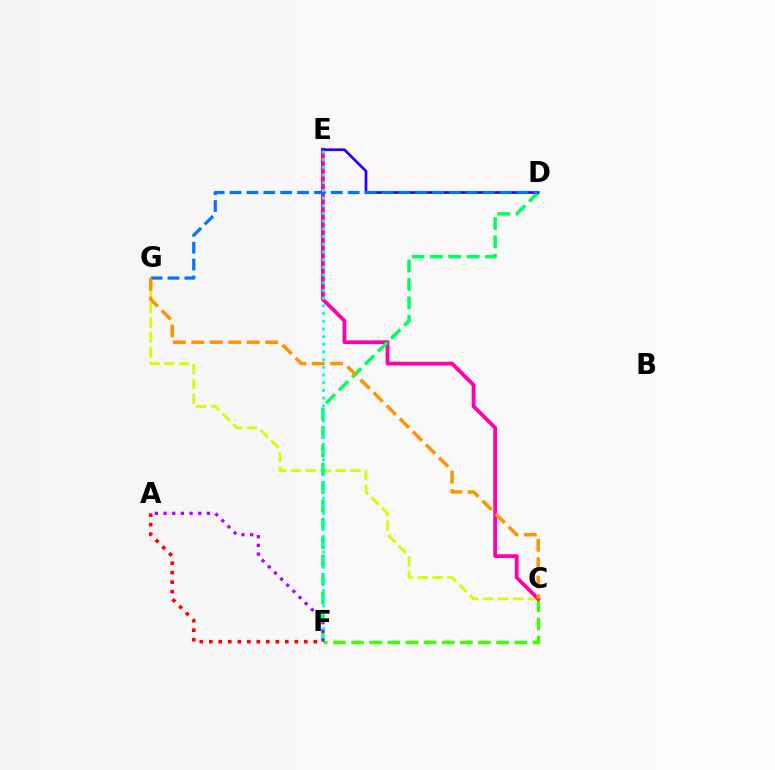{('C', 'F'): [{'color': '#3dff00', 'line_style': 'dashed', 'thickness': 2.46}], ('C', 'G'): [{'color': '#d1ff00', 'line_style': 'dashed', 'thickness': 2.02}, {'color': '#ff9400', 'line_style': 'dashed', 'thickness': 2.51}], ('C', 'E'): [{'color': '#ff00ac', 'line_style': 'solid', 'thickness': 2.72}], ('A', 'F'): [{'color': '#ff0000', 'line_style': 'dotted', 'thickness': 2.58}, {'color': '#b900ff', 'line_style': 'dotted', 'thickness': 2.36}], ('D', 'F'): [{'color': '#00ff5c', 'line_style': 'dashed', 'thickness': 2.5}], ('D', 'E'): [{'color': '#2500ff', 'line_style': 'solid', 'thickness': 1.95}], ('D', 'G'): [{'color': '#0074ff', 'line_style': 'dashed', 'thickness': 2.29}], ('E', 'F'): [{'color': '#00fff6', 'line_style': 'dotted', 'thickness': 2.09}]}